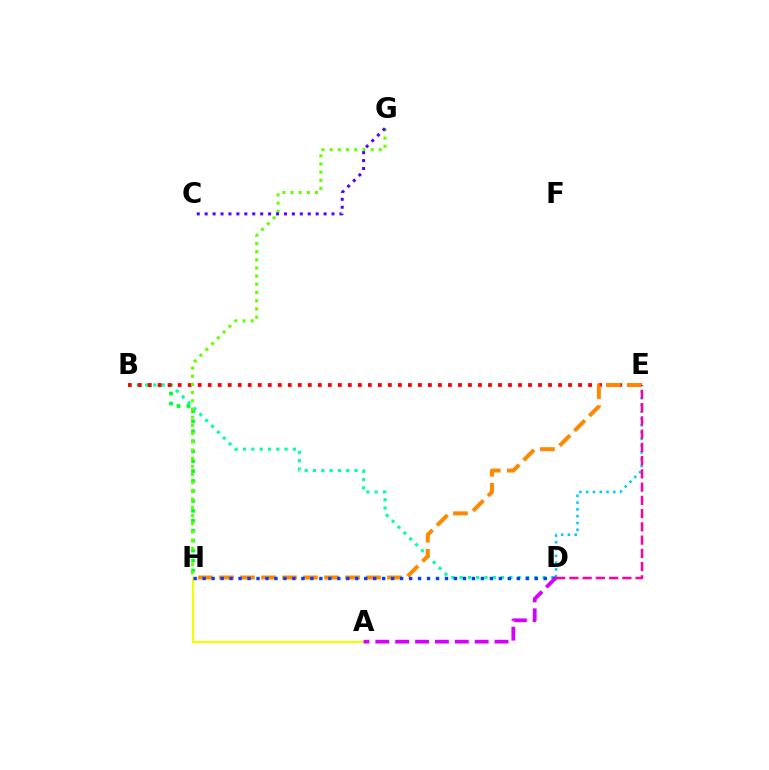{('B', 'D'): [{'color': '#00ffaf', 'line_style': 'dotted', 'thickness': 2.26}], ('B', 'H'): [{'color': '#00ff27', 'line_style': 'dotted', 'thickness': 2.7}], ('B', 'E'): [{'color': '#ff0000', 'line_style': 'dotted', 'thickness': 2.72}], ('D', 'E'): [{'color': '#00c7ff', 'line_style': 'dotted', 'thickness': 1.84}, {'color': '#ff00a0', 'line_style': 'dashed', 'thickness': 1.8}], ('E', 'H'): [{'color': '#ff8800', 'line_style': 'dashed', 'thickness': 2.85}], ('G', 'H'): [{'color': '#66ff00', 'line_style': 'dotted', 'thickness': 2.23}], ('A', 'H'): [{'color': '#eeff00', 'line_style': 'solid', 'thickness': 1.59}], ('D', 'H'): [{'color': '#003fff', 'line_style': 'dotted', 'thickness': 2.44}], ('C', 'G'): [{'color': '#4f00ff', 'line_style': 'dotted', 'thickness': 2.15}], ('A', 'D'): [{'color': '#d600ff', 'line_style': 'dashed', 'thickness': 2.7}]}